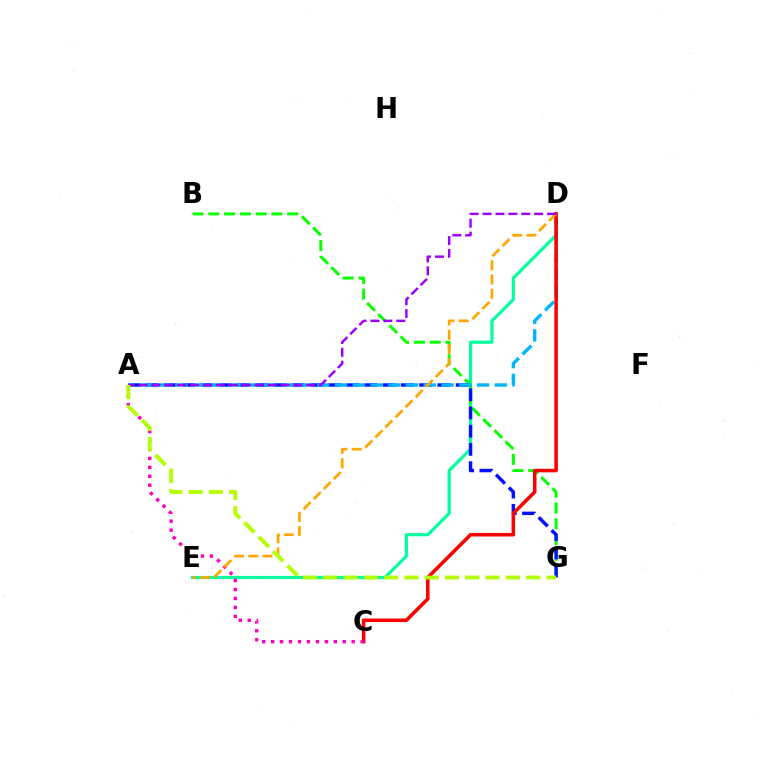{('D', 'E'): [{'color': '#00ff9d', 'line_style': 'solid', 'thickness': 2.27}, {'color': '#ffa500', 'line_style': 'dashed', 'thickness': 1.94}], ('B', 'G'): [{'color': '#08ff00', 'line_style': 'dashed', 'thickness': 2.14}], ('A', 'G'): [{'color': '#0010ff', 'line_style': 'dashed', 'thickness': 2.48}, {'color': '#b3ff00', 'line_style': 'dashed', 'thickness': 2.76}], ('A', 'D'): [{'color': '#00b5ff', 'line_style': 'dashed', 'thickness': 2.41}, {'color': '#9b00ff', 'line_style': 'dashed', 'thickness': 1.75}], ('C', 'D'): [{'color': '#ff0000', 'line_style': 'solid', 'thickness': 2.55}], ('A', 'C'): [{'color': '#ff00bd', 'line_style': 'dotted', 'thickness': 2.43}]}